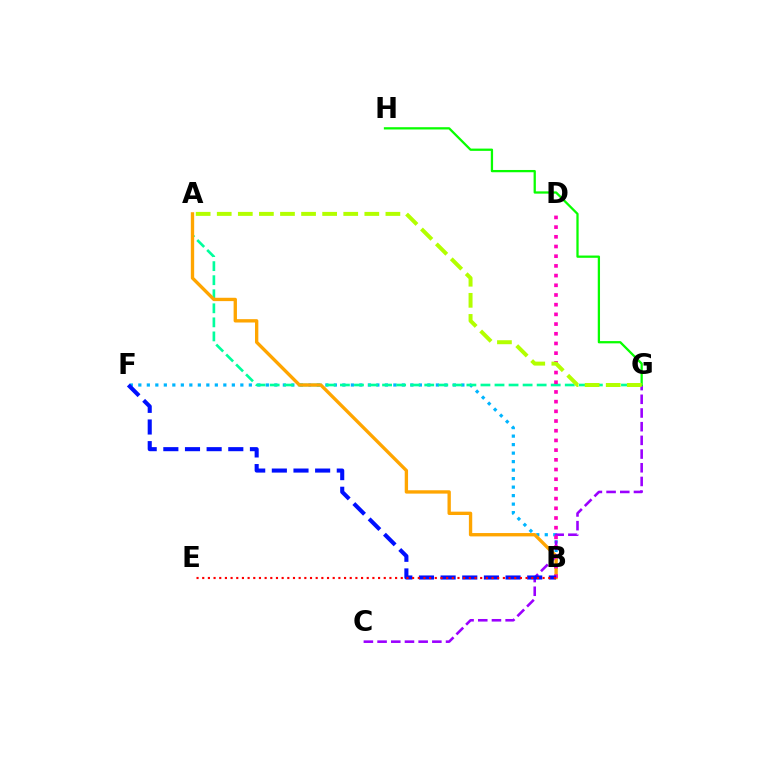{('B', 'F'): [{'color': '#00b5ff', 'line_style': 'dotted', 'thickness': 2.31}, {'color': '#0010ff', 'line_style': 'dashed', 'thickness': 2.94}], ('A', 'G'): [{'color': '#00ff9d', 'line_style': 'dashed', 'thickness': 1.91}, {'color': '#b3ff00', 'line_style': 'dashed', 'thickness': 2.86}], ('A', 'B'): [{'color': '#ffa500', 'line_style': 'solid', 'thickness': 2.41}], ('C', 'G'): [{'color': '#9b00ff', 'line_style': 'dashed', 'thickness': 1.86}], ('B', 'D'): [{'color': '#ff00bd', 'line_style': 'dotted', 'thickness': 2.63}], ('B', 'E'): [{'color': '#ff0000', 'line_style': 'dotted', 'thickness': 1.54}], ('G', 'H'): [{'color': '#08ff00', 'line_style': 'solid', 'thickness': 1.64}]}